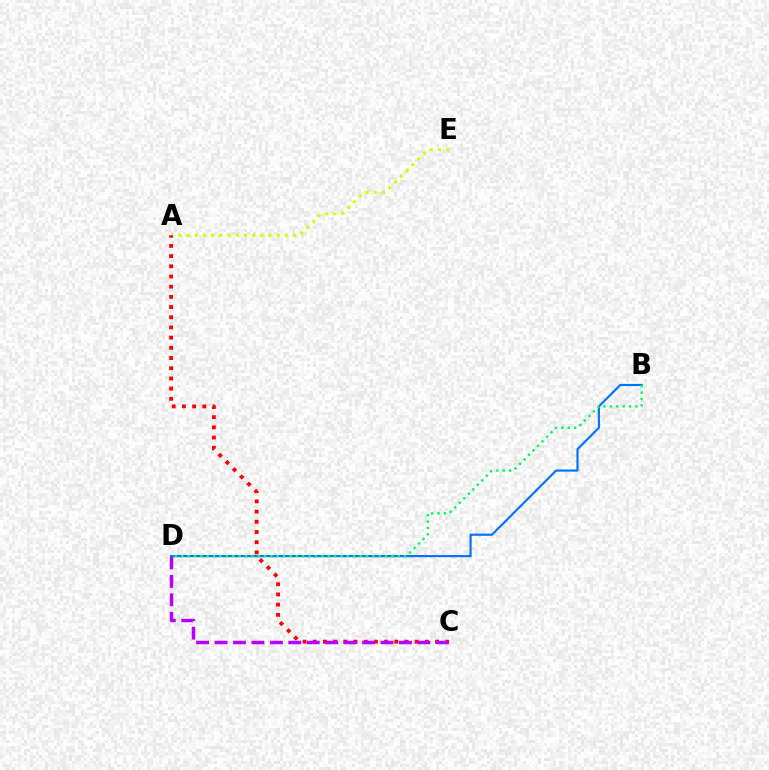{('A', 'E'): [{'color': '#d1ff00', 'line_style': 'dotted', 'thickness': 2.23}], ('A', 'C'): [{'color': '#ff0000', 'line_style': 'dotted', 'thickness': 2.77}], ('C', 'D'): [{'color': '#b900ff', 'line_style': 'dashed', 'thickness': 2.51}], ('B', 'D'): [{'color': '#0074ff', 'line_style': 'solid', 'thickness': 1.56}, {'color': '#00ff5c', 'line_style': 'dotted', 'thickness': 1.73}]}